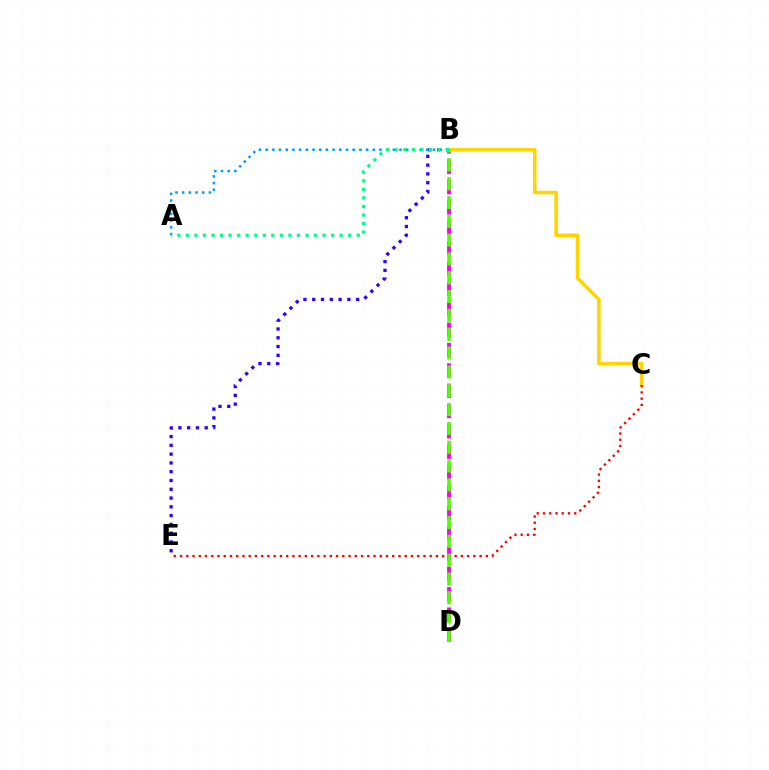{('B', 'D'): [{'color': '#ff00ed', 'line_style': 'dashed', 'thickness': 2.76}, {'color': '#4fff00', 'line_style': 'dashed', 'thickness': 2.56}], ('A', 'B'): [{'color': '#009eff', 'line_style': 'dotted', 'thickness': 1.82}, {'color': '#00ff86', 'line_style': 'dotted', 'thickness': 2.32}], ('B', 'C'): [{'color': '#ffd500', 'line_style': 'solid', 'thickness': 2.56}], ('C', 'E'): [{'color': '#ff0000', 'line_style': 'dotted', 'thickness': 1.7}], ('B', 'E'): [{'color': '#3700ff', 'line_style': 'dotted', 'thickness': 2.39}]}